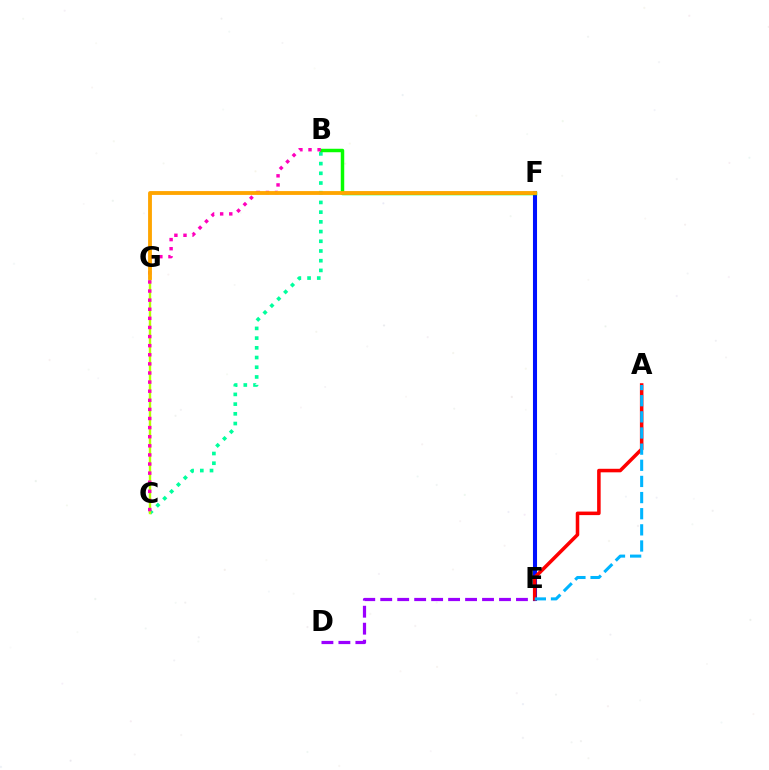{('B', 'C'): [{'color': '#00ff9d', 'line_style': 'dotted', 'thickness': 2.64}, {'color': '#ff00bd', 'line_style': 'dotted', 'thickness': 2.47}], ('C', 'G'): [{'color': '#b3ff00', 'line_style': 'solid', 'thickness': 1.74}], ('D', 'E'): [{'color': '#9b00ff', 'line_style': 'dashed', 'thickness': 2.3}], ('E', 'F'): [{'color': '#0010ff', 'line_style': 'solid', 'thickness': 2.92}], ('B', 'F'): [{'color': '#08ff00', 'line_style': 'solid', 'thickness': 2.5}], ('A', 'E'): [{'color': '#ff0000', 'line_style': 'solid', 'thickness': 2.55}, {'color': '#00b5ff', 'line_style': 'dashed', 'thickness': 2.19}], ('F', 'G'): [{'color': '#ffa500', 'line_style': 'solid', 'thickness': 2.76}]}